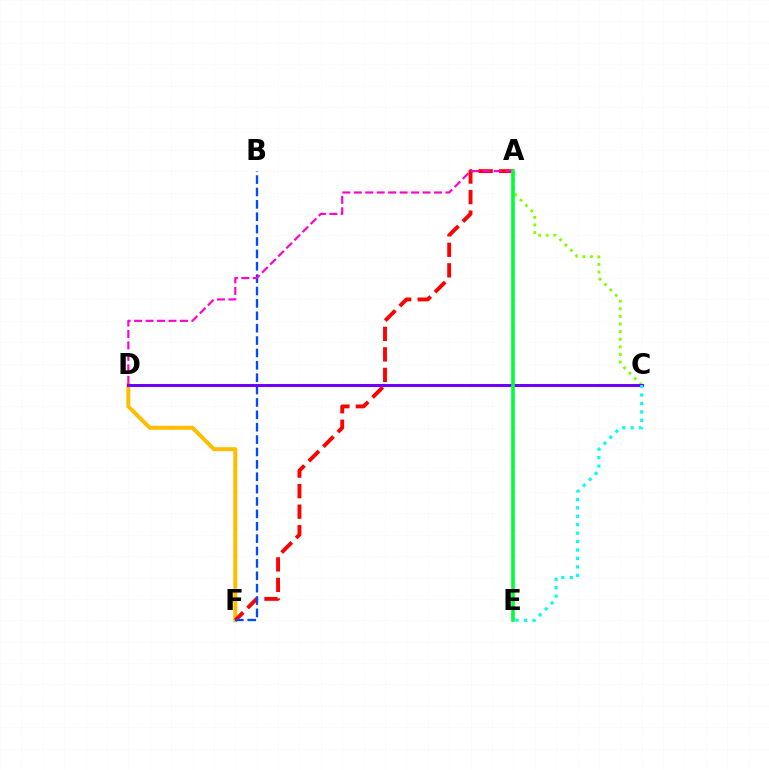{('A', 'C'): [{'color': '#84ff00', 'line_style': 'dotted', 'thickness': 2.06}], ('D', 'F'): [{'color': '#ffbd00', 'line_style': 'solid', 'thickness': 2.85}], ('A', 'F'): [{'color': '#ff0000', 'line_style': 'dashed', 'thickness': 2.79}], ('B', 'F'): [{'color': '#004bff', 'line_style': 'dashed', 'thickness': 1.68}], ('C', 'D'): [{'color': '#7200ff', 'line_style': 'solid', 'thickness': 2.18}], ('A', 'D'): [{'color': '#ff00cf', 'line_style': 'dashed', 'thickness': 1.56}], ('C', 'E'): [{'color': '#00fff6', 'line_style': 'dotted', 'thickness': 2.29}], ('A', 'E'): [{'color': '#00ff39', 'line_style': 'solid', 'thickness': 2.61}]}